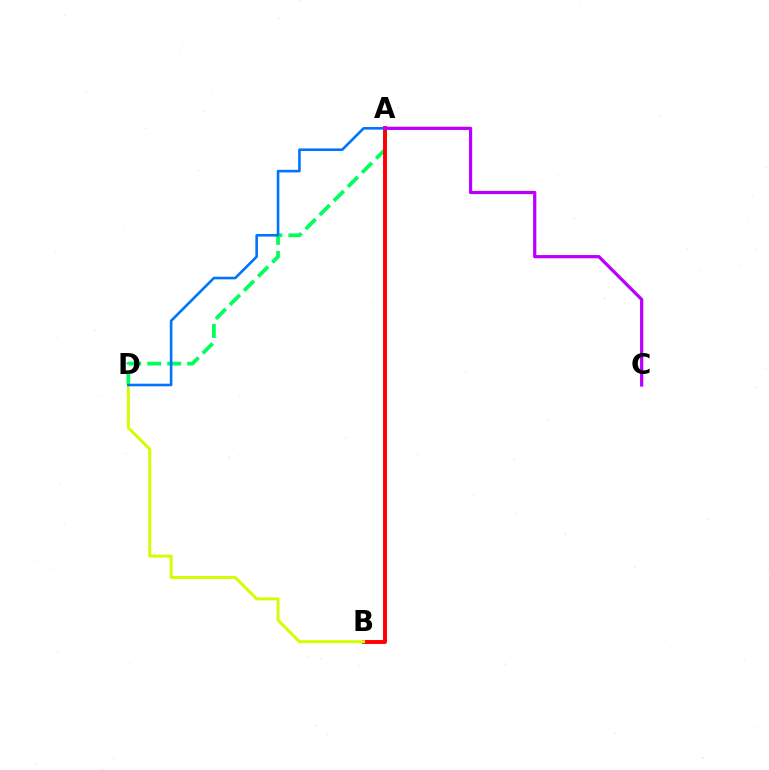{('A', 'D'): [{'color': '#00ff5c', 'line_style': 'dashed', 'thickness': 2.71}, {'color': '#0074ff', 'line_style': 'solid', 'thickness': 1.88}], ('A', 'B'): [{'color': '#ff0000', 'line_style': 'solid', 'thickness': 2.81}], ('B', 'D'): [{'color': '#d1ff00', 'line_style': 'solid', 'thickness': 2.12}], ('A', 'C'): [{'color': '#b900ff', 'line_style': 'solid', 'thickness': 2.33}]}